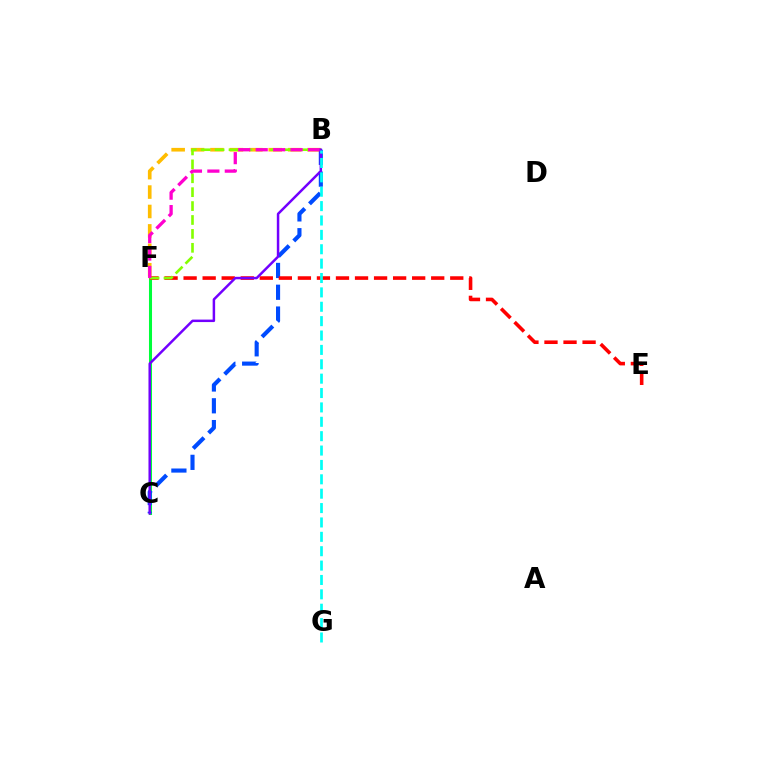{('C', 'F'): [{'color': '#00ff39', 'line_style': 'solid', 'thickness': 2.19}], ('B', 'F'): [{'color': '#ffbd00', 'line_style': 'dashed', 'thickness': 2.64}, {'color': '#84ff00', 'line_style': 'dashed', 'thickness': 1.89}, {'color': '#ff00cf', 'line_style': 'dashed', 'thickness': 2.37}], ('B', 'C'): [{'color': '#004bff', 'line_style': 'dashed', 'thickness': 2.96}, {'color': '#7200ff', 'line_style': 'solid', 'thickness': 1.79}], ('E', 'F'): [{'color': '#ff0000', 'line_style': 'dashed', 'thickness': 2.59}], ('B', 'G'): [{'color': '#00fff6', 'line_style': 'dashed', 'thickness': 1.95}]}